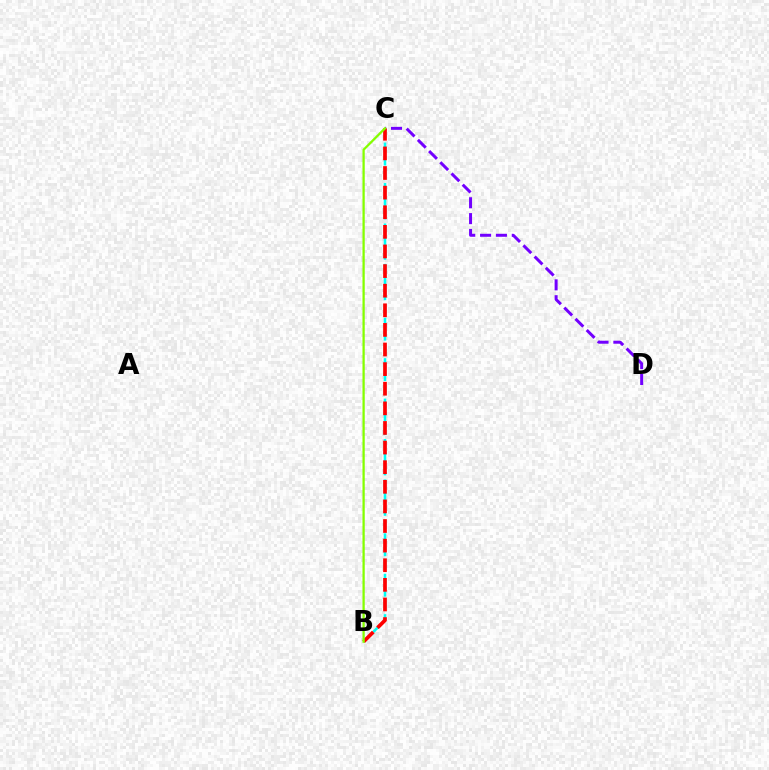{('B', 'C'): [{'color': '#00fff6', 'line_style': 'dashed', 'thickness': 1.83}, {'color': '#ff0000', 'line_style': 'dashed', 'thickness': 2.66}, {'color': '#84ff00', 'line_style': 'solid', 'thickness': 1.63}], ('C', 'D'): [{'color': '#7200ff', 'line_style': 'dashed', 'thickness': 2.15}]}